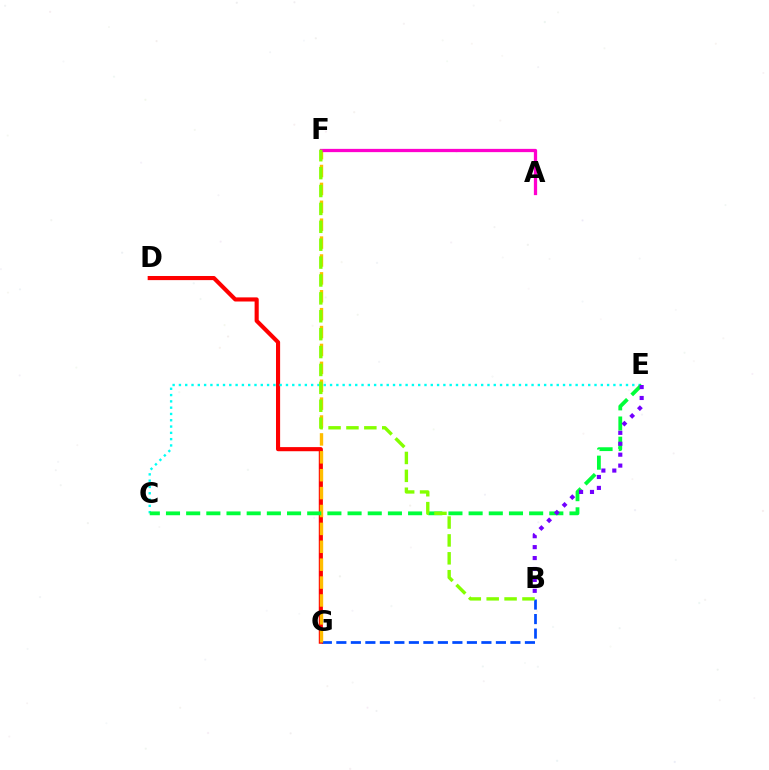{('B', 'G'): [{'color': '#004bff', 'line_style': 'dashed', 'thickness': 1.97}], ('D', 'G'): [{'color': '#ff0000', 'line_style': 'solid', 'thickness': 2.97}], ('F', 'G'): [{'color': '#ffbd00', 'line_style': 'dashed', 'thickness': 2.43}], ('C', 'E'): [{'color': '#00fff6', 'line_style': 'dotted', 'thickness': 1.71}, {'color': '#00ff39', 'line_style': 'dashed', 'thickness': 2.74}], ('B', 'E'): [{'color': '#7200ff', 'line_style': 'dotted', 'thickness': 2.97}], ('A', 'F'): [{'color': '#ff00cf', 'line_style': 'solid', 'thickness': 2.35}], ('B', 'F'): [{'color': '#84ff00', 'line_style': 'dashed', 'thickness': 2.43}]}